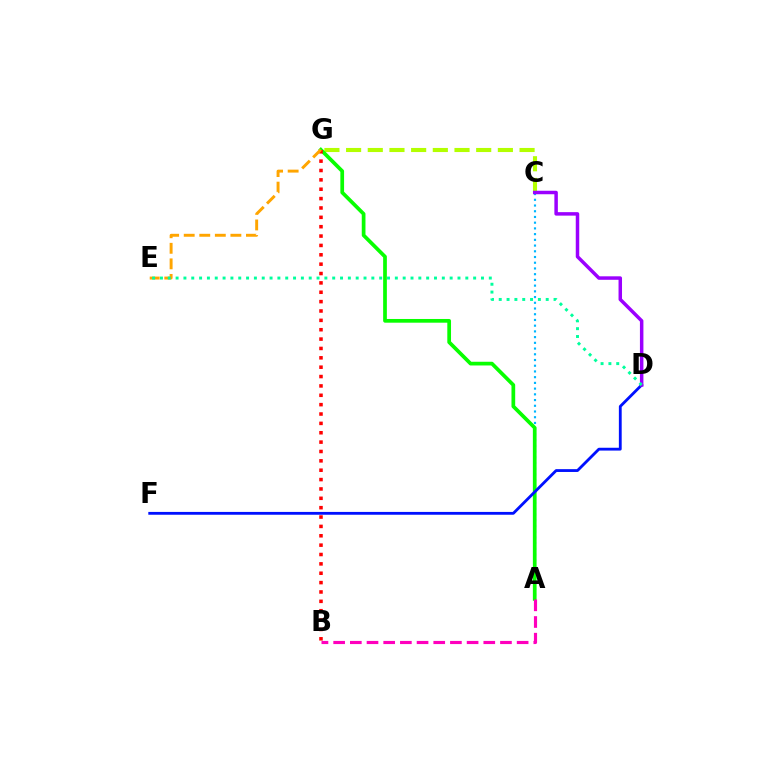{('C', 'G'): [{'color': '#b3ff00', 'line_style': 'dashed', 'thickness': 2.95}], ('A', 'C'): [{'color': '#00b5ff', 'line_style': 'dotted', 'thickness': 1.55}], ('A', 'G'): [{'color': '#08ff00', 'line_style': 'solid', 'thickness': 2.67}], ('D', 'F'): [{'color': '#0010ff', 'line_style': 'solid', 'thickness': 2.03}], ('B', 'G'): [{'color': '#ff0000', 'line_style': 'dotted', 'thickness': 2.54}], ('A', 'B'): [{'color': '#ff00bd', 'line_style': 'dashed', 'thickness': 2.27}], ('E', 'G'): [{'color': '#ffa500', 'line_style': 'dashed', 'thickness': 2.11}], ('C', 'D'): [{'color': '#9b00ff', 'line_style': 'solid', 'thickness': 2.51}], ('D', 'E'): [{'color': '#00ff9d', 'line_style': 'dotted', 'thickness': 2.13}]}